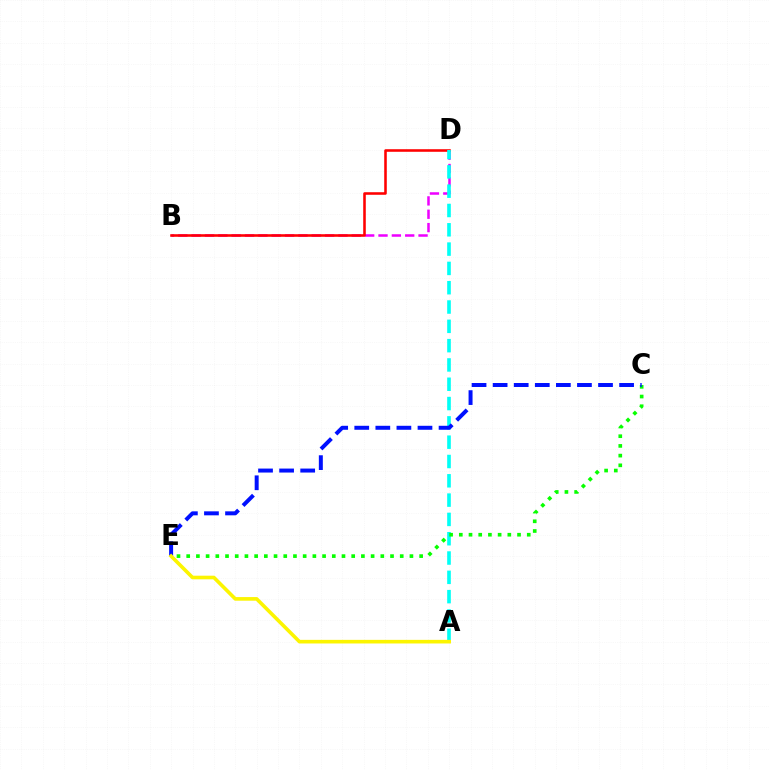{('B', 'D'): [{'color': '#ee00ff', 'line_style': 'dashed', 'thickness': 1.81}, {'color': '#ff0000', 'line_style': 'solid', 'thickness': 1.85}], ('A', 'D'): [{'color': '#00fff6', 'line_style': 'dashed', 'thickness': 2.62}], ('C', 'E'): [{'color': '#08ff00', 'line_style': 'dotted', 'thickness': 2.64}, {'color': '#0010ff', 'line_style': 'dashed', 'thickness': 2.86}], ('A', 'E'): [{'color': '#fcf500', 'line_style': 'solid', 'thickness': 2.6}]}